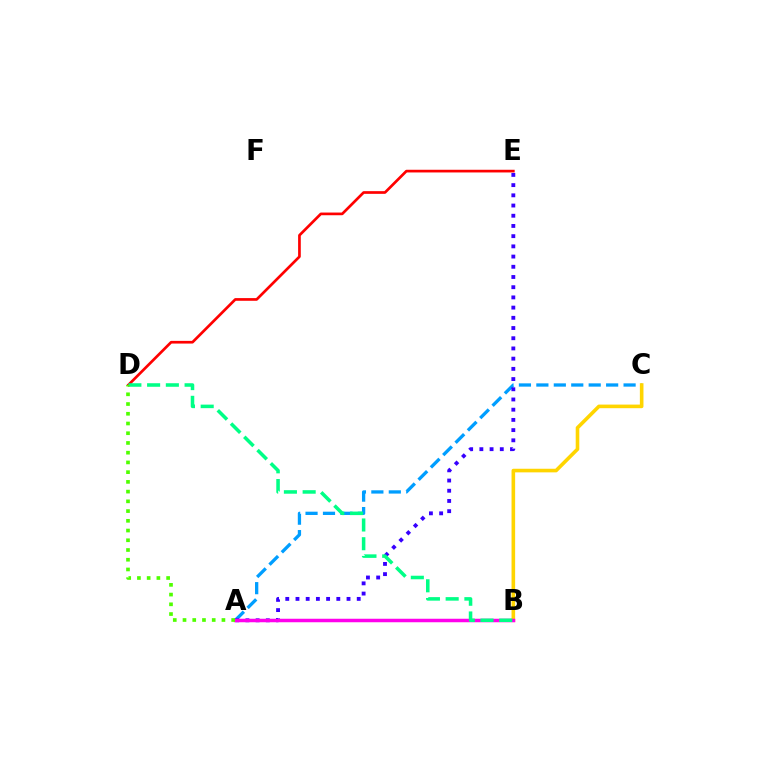{('D', 'E'): [{'color': '#ff0000', 'line_style': 'solid', 'thickness': 1.93}], ('A', 'C'): [{'color': '#009eff', 'line_style': 'dashed', 'thickness': 2.37}], ('A', 'E'): [{'color': '#3700ff', 'line_style': 'dotted', 'thickness': 2.77}], ('B', 'C'): [{'color': '#ffd500', 'line_style': 'solid', 'thickness': 2.59}], ('A', 'B'): [{'color': '#ff00ed', 'line_style': 'solid', 'thickness': 2.52}], ('B', 'D'): [{'color': '#00ff86', 'line_style': 'dashed', 'thickness': 2.55}], ('A', 'D'): [{'color': '#4fff00', 'line_style': 'dotted', 'thickness': 2.64}]}